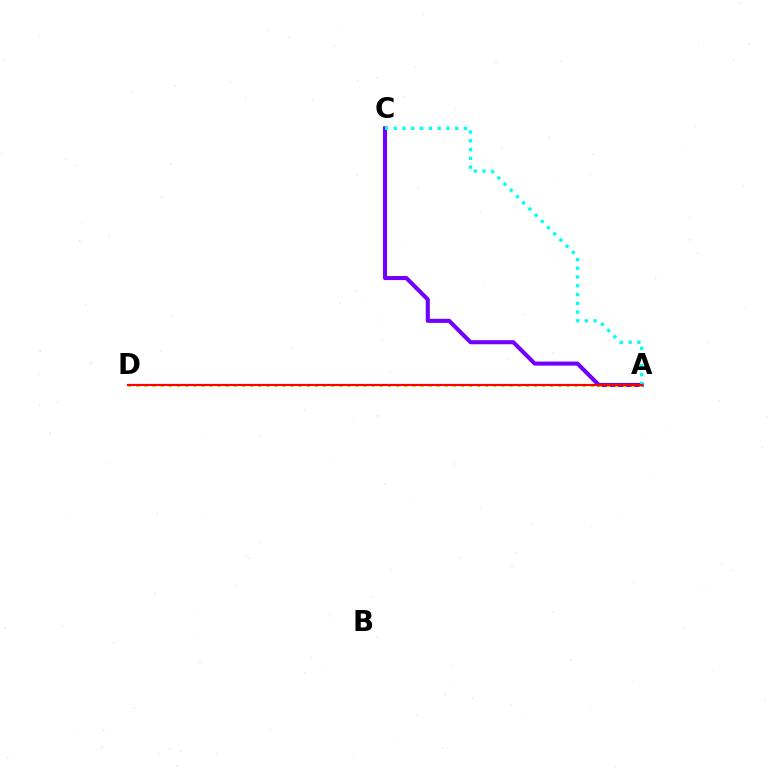{('A', 'C'): [{'color': '#7200ff', 'line_style': 'solid', 'thickness': 2.93}, {'color': '#00fff6', 'line_style': 'dotted', 'thickness': 2.38}], ('A', 'D'): [{'color': '#84ff00', 'line_style': 'dotted', 'thickness': 2.2}, {'color': '#ff0000', 'line_style': 'solid', 'thickness': 1.56}]}